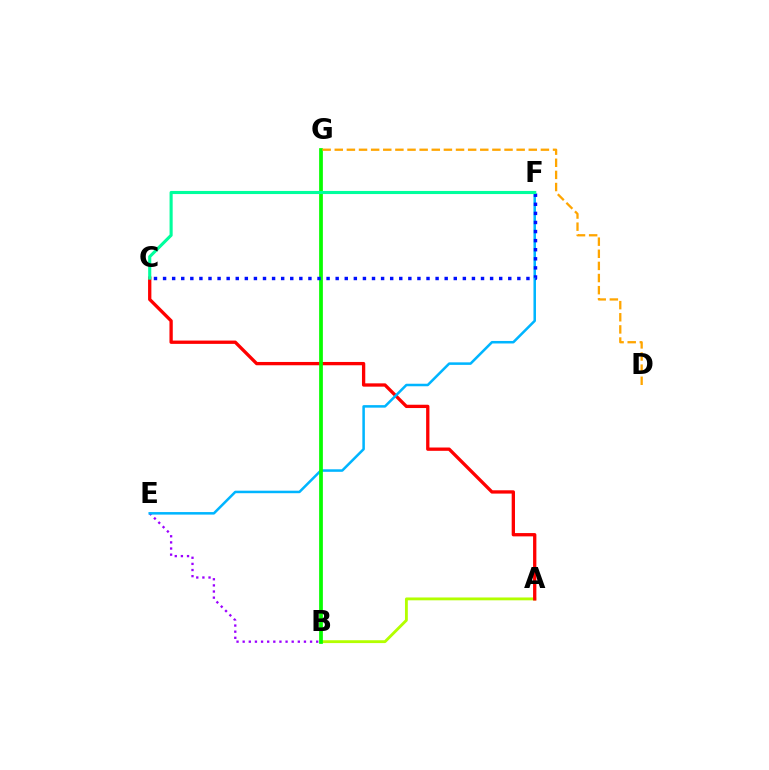{('B', 'G'): [{'color': '#ff00bd', 'line_style': 'solid', 'thickness': 1.54}, {'color': '#08ff00', 'line_style': 'solid', 'thickness': 2.68}], ('A', 'B'): [{'color': '#b3ff00', 'line_style': 'solid', 'thickness': 2.05}], ('B', 'E'): [{'color': '#9b00ff', 'line_style': 'dotted', 'thickness': 1.66}], ('A', 'C'): [{'color': '#ff0000', 'line_style': 'solid', 'thickness': 2.38}], ('E', 'F'): [{'color': '#00b5ff', 'line_style': 'solid', 'thickness': 1.82}], ('D', 'G'): [{'color': '#ffa500', 'line_style': 'dashed', 'thickness': 1.65}], ('C', 'F'): [{'color': '#0010ff', 'line_style': 'dotted', 'thickness': 2.47}, {'color': '#00ff9d', 'line_style': 'solid', 'thickness': 2.24}]}